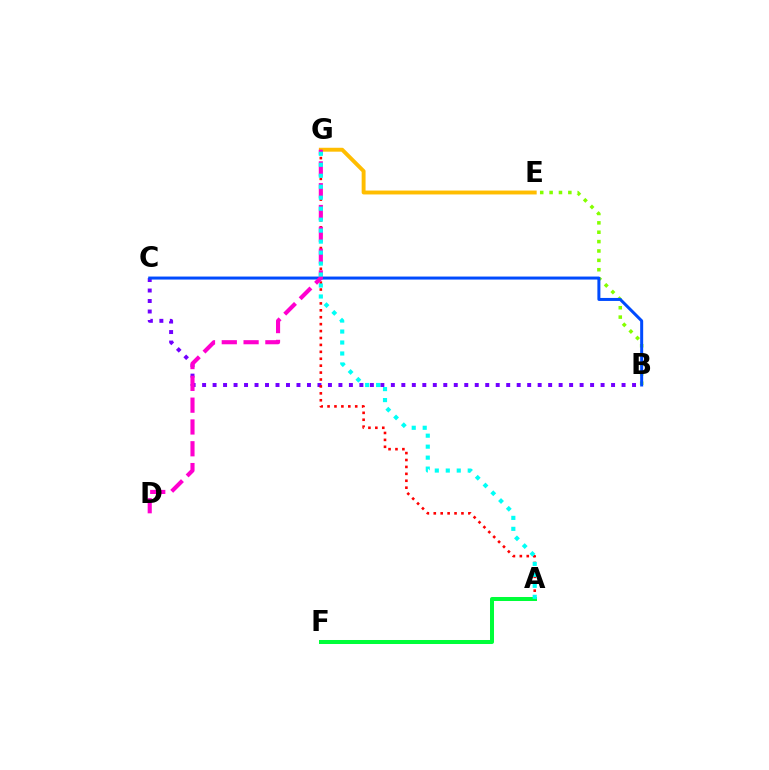{('E', 'G'): [{'color': '#ffbd00', 'line_style': 'solid', 'thickness': 2.81}], ('B', 'C'): [{'color': '#7200ff', 'line_style': 'dotted', 'thickness': 2.85}, {'color': '#004bff', 'line_style': 'solid', 'thickness': 2.16}], ('B', 'E'): [{'color': '#84ff00', 'line_style': 'dotted', 'thickness': 2.55}], ('A', 'G'): [{'color': '#ff0000', 'line_style': 'dotted', 'thickness': 1.88}, {'color': '#00fff6', 'line_style': 'dotted', 'thickness': 2.98}], ('A', 'F'): [{'color': '#00ff39', 'line_style': 'solid', 'thickness': 2.88}], ('D', 'G'): [{'color': '#ff00cf', 'line_style': 'dashed', 'thickness': 2.96}]}